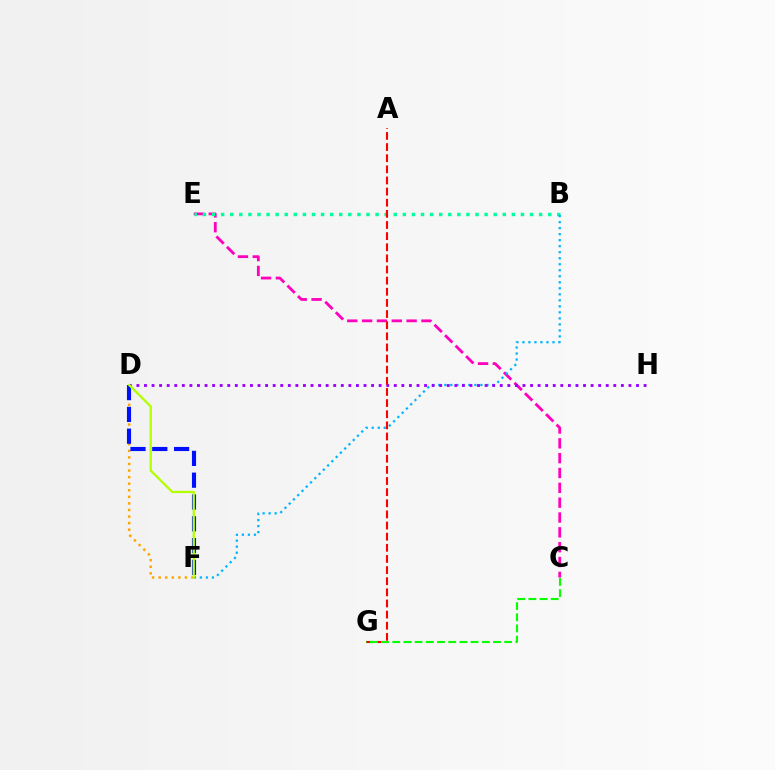{('C', 'E'): [{'color': '#ff00bd', 'line_style': 'dashed', 'thickness': 2.02}], ('D', 'F'): [{'color': '#ffa500', 'line_style': 'dotted', 'thickness': 1.79}, {'color': '#0010ff', 'line_style': 'dashed', 'thickness': 2.96}, {'color': '#b3ff00', 'line_style': 'solid', 'thickness': 1.64}], ('B', 'E'): [{'color': '#00ff9d', 'line_style': 'dotted', 'thickness': 2.47}], ('B', 'F'): [{'color': '#00b5ff', 'line_style': 'dotted', 'thickness': 1.63}], ('D', 'H'): [{'color': '#9b00ff', 'line_style': 'dotted', 'thickness': 2.06}], ('A', 'G'): [{'color': '#ff0000', 'line_style': 'dashed', 'thickness': 1.51}], ('C', 'G'): [{'color': '#08ff00', 'line_style': 'dashed', 'thickness': 1.52}]}